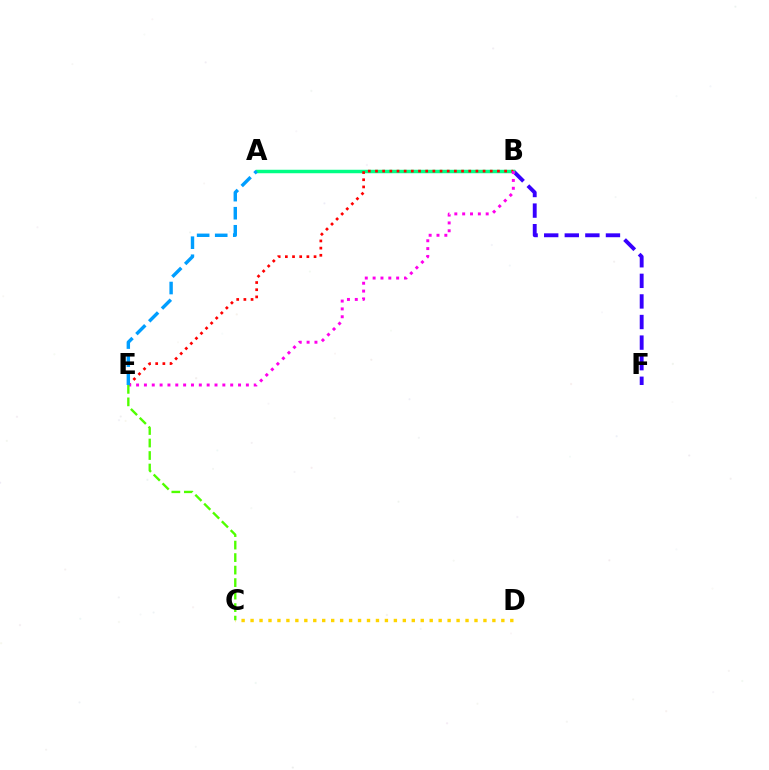{('C', 'D'): [{'color': '#ffd500', 'line_style': 'dotted', 'thickness': 2.43}], ('B', 'F'): [{'color': '#3700ff', 'line_style': 'dashed', 'thickness': 2.8}], ('A', 'B'): [{'color': '#00ff86', 'line_style': 'solid', 'thickness': 2.5}], ('B', 'E'): [{'color': '#ff0000', 'line_style': 'dotted', 'thickness': 1.95}, {'color': '#ff00ed', 'line_style': 'dotted', 'thickness': 2.13}], ('C', 'E'): [{'color': '#4fff00', 'line_style': 'dashed', 'thickness': 1.7}], ('A', 'E'): [{'color': '#009eff', 'line_style': 'dashed', 'thickness': 2.45}]}